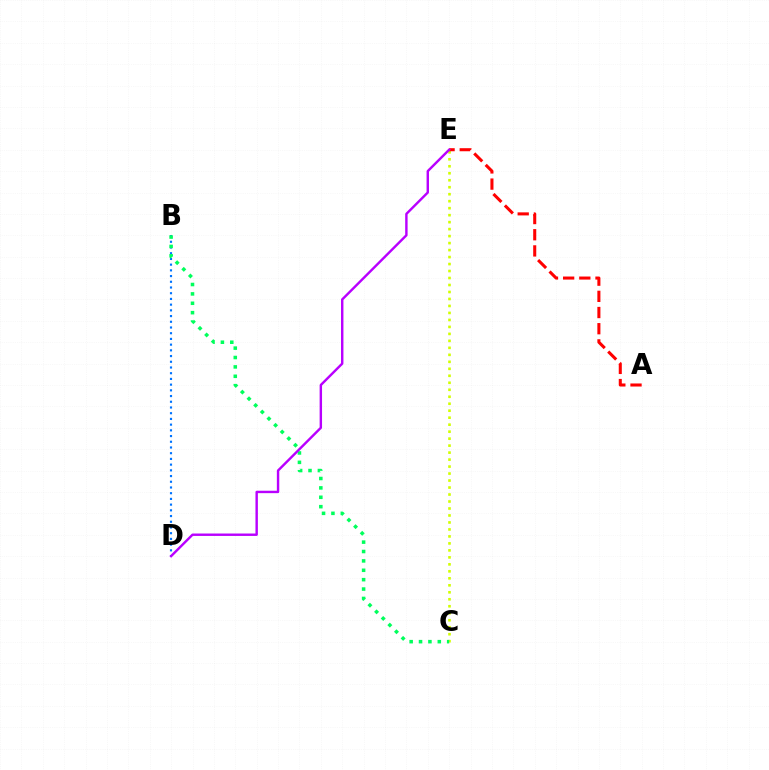{('B', 'D'): [{'color': '#0074ff', 'line_style': 'dotted', 'thickness': 1.55}], ('C', 'E'): [{'color': '#d1ff00', 'line_style': 'dotted', 'thickness': 1.9}], ('B', 'C'): [{'color': '#00ff5c', 'line_style': 'dotted', 'thickness': 2.55}], ('A', 'E'): [{'color': '#ff0000', 'line_style': 'dashed', 'thickness': 2.2}], ('D', 'E'): [{'color': '#b900ff', 'line_style': 'solid', 'thickness': 1.74}]}